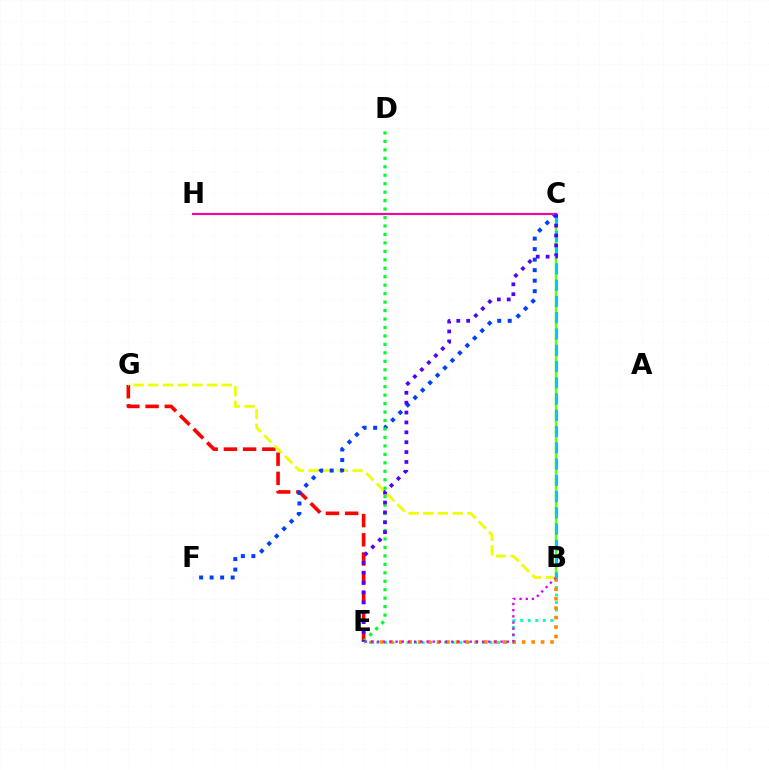{('E', 'G'): [{'color': '#ff0000', 'line_style': 'dashed', 'thickness': 2.61}], ('B', 'E'): [{'color': '#00ffaf', 'line_style': 'dotted', 'thickness': 2.05}, {'color': '#ff8800', 'line_style': 'dotted', 'thickness': 2.57}, {'color': '#d600ff', 'line_style': 'dotted', 'thickness': 1.68}], ('B', 'C'): [{'color': '#66ff00', 'line_style': 'solid', 'thickness': 1.76}, {'color': '#00c7ff', 'line_style': 'dashed', 'thickness': 2.21}], ('B', 'G'): [{'color': '#eeff00', 'line_style': 'dashed', 'thickness': 2.0}], ('C', 'F'): [{'color': '#003fff', 'line_style': 'dotted', 'thickness': 2.86}], ('C', 'H'): [{'color': '#ff00a0', 'line_style': 'solid', 'thickness': 1.52}], ('D', 'E'): [{'color': '#00ff27', 'line_style': 'dotted', 'thickness': 2.3}], ('C', 'E'): [{'color': '#4f00ff', 'line_style': 'dotted', 'thickness': 2.68}]}